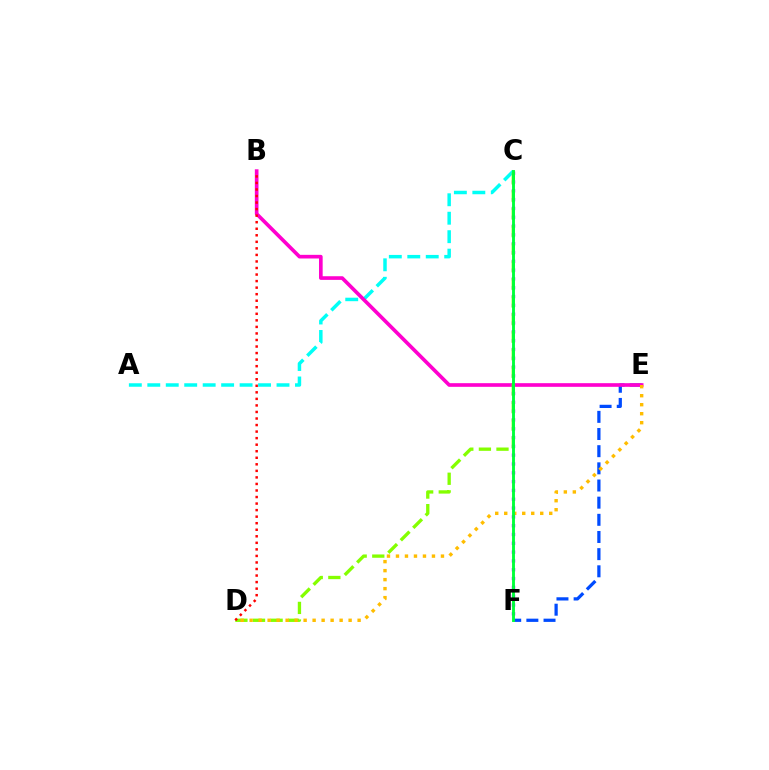{('C', 'F'): [{'color': '#7200ff', 'line_style': 'dotted', 'thickness': 2.39}, {'color': '#00ff39', 'line_style': 'solid', 'thickness': 2.07}], ('E', 'F'): [{'color': '#004bff', 'line_style': 'dashed', 'thickness': 2.33}], ('A', 'C'): [{'color': '#00fff6', 'line_style': 'dashed', 'thickness': 2.51}], ('B', 'E'): [{'color': '#ff00cf', 'line_style': 'solid', 'thickness': 2.63}], ('C', 'D'): [{'color': '#84ff00', 'line_style': 'dashed', 'thickness': 2.39}], ('D', 'E'): [{'color': '#ffbd00', 'line_style': 'dotted', 'thickness': 2.45}], ('B', 'D'): [{'color': '#ff0000', 'line_style': 'dotted', 'thickness': 1.78}]}